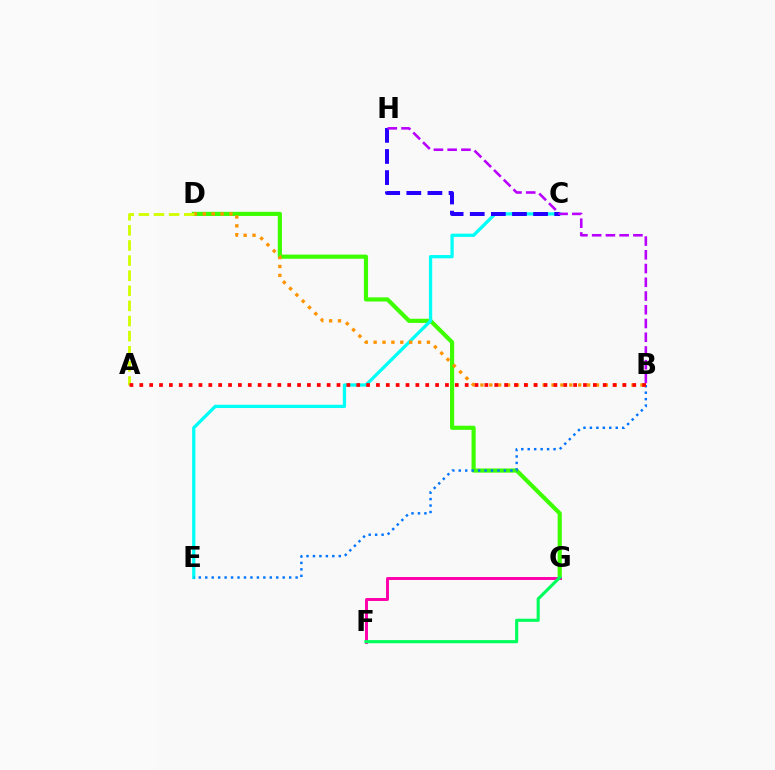{('D', 'G'): [{'color': '#3dff00', 'line_style': 'solid', 'thickness': 2.99}], ('C', 'E'): [{'color': '#00fff6', 'line_style': 'solid', 'thickness': 2.35}], ('C', 'H'): [{'color': '#2500ff', 'line_style': 'dashed', 'thickness': 2.87}], ('B', 'D'): [{'color': '#ff9400', 'line_style': 'dotted', 'thickness': 2.41}], ('A', 'D'): [{'color': '#d1ff00', 'line_style': 'dashed', 'thickness': 2.05}], ('B', 'H'): [{'color': '#b900ff', 'line_style': 'dashed', 'thickness': 1.87}], ('B', 'E'): [{'color': '#0074ff', 'line_style': 'dotted', 'thickness': 1.75}], ('A', 'B'): [{'color': '#ff0000', 'line_style': 'dotted', 'thickness': 2.68}], ('F', 'G'): [{'color': '#ff00ac', 'line_style': 'solid', 'thickness': 2.11}, {'color': '#00ff5c', 'line_style': 'solid', 'thickness': 2.25}]}